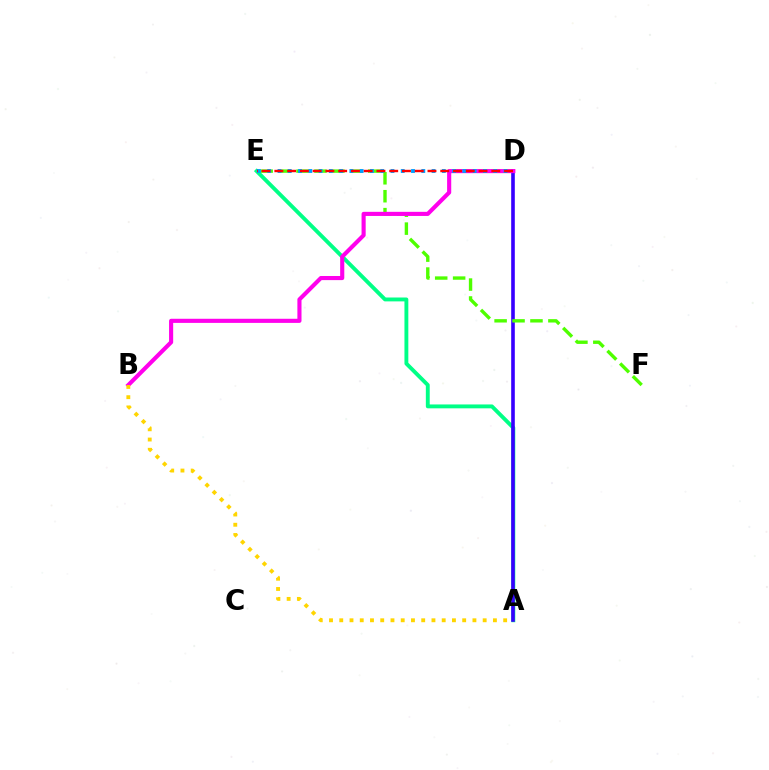{('A', 'E'): [{'color': '#00ff86', 'line_style': 'solid', 'thickness': 2.79}], ('A', 'D'): [{'color': '#3700ff', 'line_style': 'solid', 'thickness': 2.61}], ('E', 'F'): [{'color': '#4fff00', 'line_style': 'dashed', 'thickness': 2.44}], ('B', 'D'): [{'color': '#ff00ed', 'line_style': 'solid', 'thickness': 2.96}], ('D', 'E'): [{'color': '#009eff', 'line_style': 'dotted', 'thickness': 2.79}, {'color': '#ff0000', 'line_style': 'dashed', 'thickness': 1.73}], ('A', 'B'): [{'color': '#ffd500', 'line_style': 'dotted', 'thickness': 2.78}]}